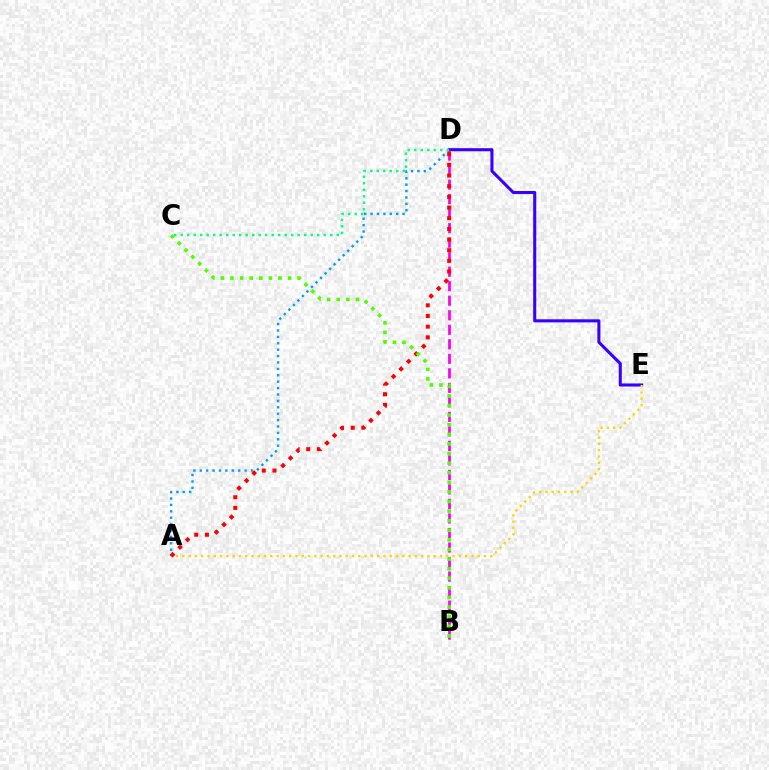{('A', 'D'): [{'color': '#009eff', 'line_style': 'dotted', 'thickness': 1.74}, {'color': '#ff0000', 'line_style': 'dotted', 'thickness': 2.9}], ('D', 'E'): [{'color': '#3700ff', 'line_style': 'solid', 'thickness': 2.21}], ('B', 'D'): [{'color': '#ff00ed', 'line_style': 'dashed', 'thickness': 1.97}], ('A', 'E'): [{'color': '#ffd500', 'line_style': 'dotted', 'thickness': 1.71}], ('C', 'D'): [{'color': '#00ff86', 'line_style': 'dotted', 'thickness': 1.77}], ('B', 'C'): [{'color': '#4fff00', 'line_style': 'dotted', 'thickness': 2.61}]}